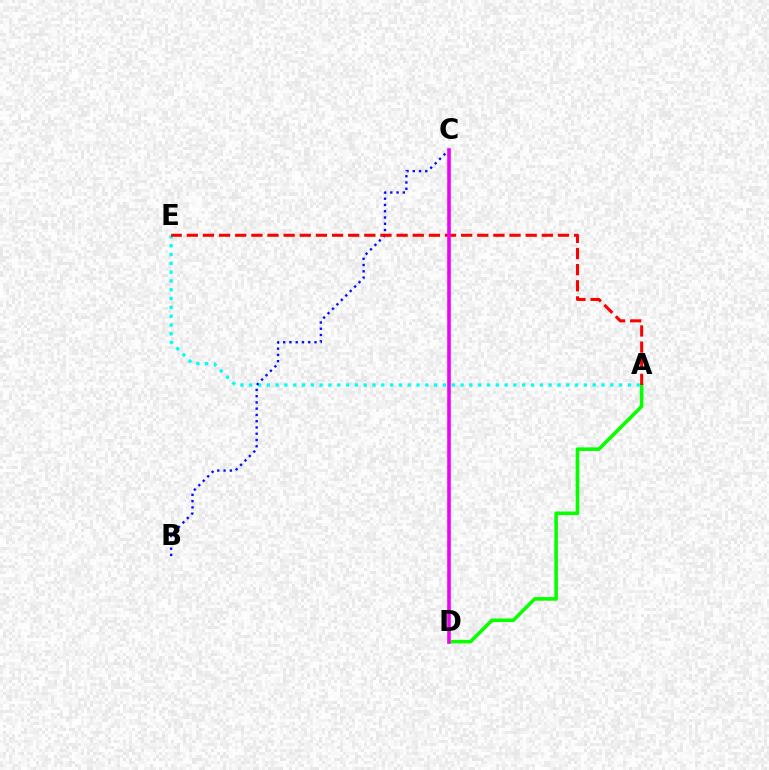{('A', 'D'): [{'color': '#08ff00', 'line_style': 'solid', 'thickness': 2.58}], ('A', 'E'): [{'color': '#00fff6', 'line_style': 'dotted', 'thickness': 2.39}, {'color': '#ff0000', 'line_style': 'dashed', 'thickness': 2.19}], ('B', 'C'): [{'color': '#0010ff', 'line_style': 'dotted', 'thickness': 1.7}], ('C', 'D'): [{'color': '#fcf500', 'line_style': 'dotted', 'thickness': 2.93}, {'color': '#ee00ff', 'line_style': 'solid', 'thickness': 2.57}]}